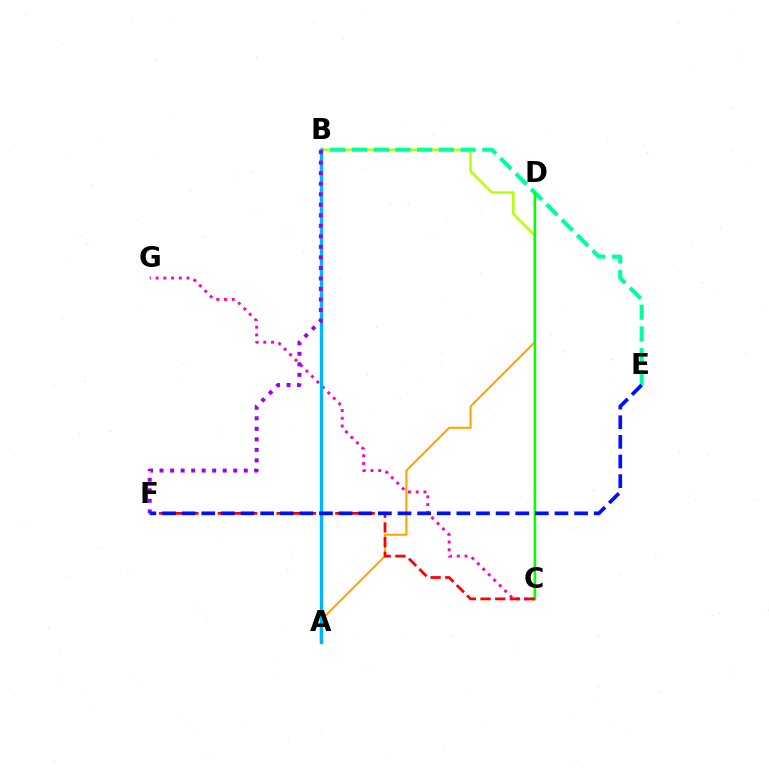{('B', 'C'): [{'color': '#b3ff00', 'line_style': 'solid', 'thickness': 1.77}], ('C', 'G'): [{'color': '#ff00bd', 'line_style': 'dotted', 'thickness': 2.1}], ('B', 'E'): [{'color': '#00ff9d', 'line_style': 'dashed', 'thickness': 2.95}], ('A', 'D'): [{'color': '#ffa500', 'line_style': 'solid', 'thickness': 1.51}], ('A', 'B'): [{'color': '#00b5ff', 'line_style': 'solid', 'thickness': 2.43}], ('B', 'F'): [{'color': '#9b00ff', 'line_style': 'dotted', 'thickness': 2.86}], ('C', 'D'): [{'color': '#08ff00', 'line_style': 'solid', 'thickness': 1.73}], ('C', 'F'): [{'color': '#ff0000', 'line_style': 'dashed', 'thickness': 2.0}], ('E', 'F'): [{'color': '#0010ff', 'line_style': 'dashed', 'thickness': 2.67}]}